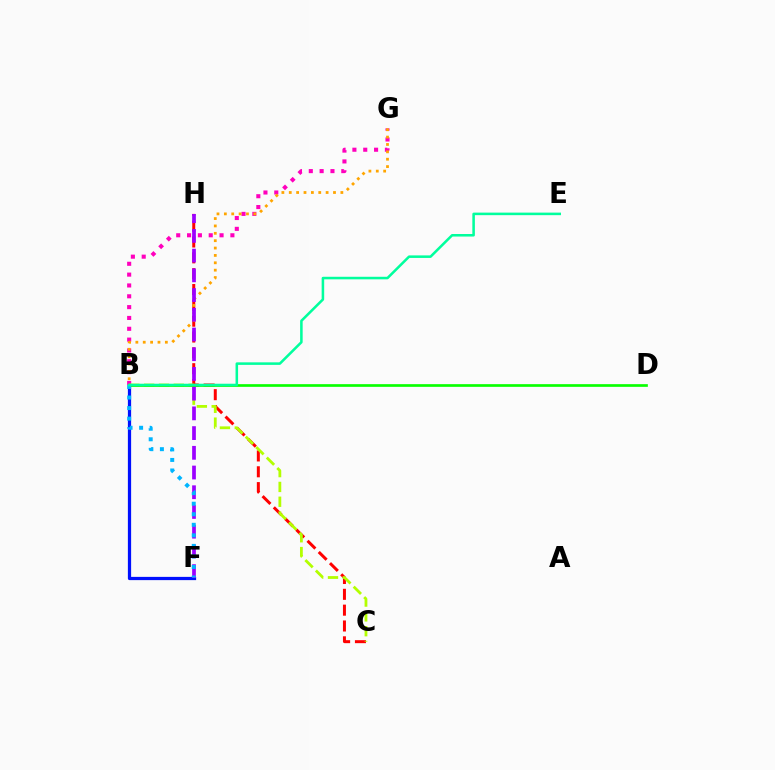{('C', 'H'): [{'color': '#ff0000', 'line_style': 'dashed', 'thickness': 2.15}], ('B', 'F'): [{'color': '#0010ff', 'line_style': 'solid', 'thickness': 2.33}, {'color': '#00b5ff', 'line_style': 'dotted', 'thickness': 2.87}], ('B', 'G'): [{'color': '#ff00bd', 'line_style': 'dotted', 'thickness': 2.94}, {'color': '#ffa500', 'line_style': 'dotted', 'thickness': 2.0}], ('B', 'C'): [{'color': '#b3ff00', 'line_style': 'dashed', 'thickness': 2.01}], ('B', 'D'): [{'color': '#08ff00', 'line_style': 'solid', 'thickness': 1.93}], ('F', 'H'): [{'color': '#9b00ff', 'line_style': 'dashed', 'thickness': 2.68}], ('B', 'E'): [{'color': '#00ff9d', 'line_style': 'solid', 'thickness': 1.83}]}